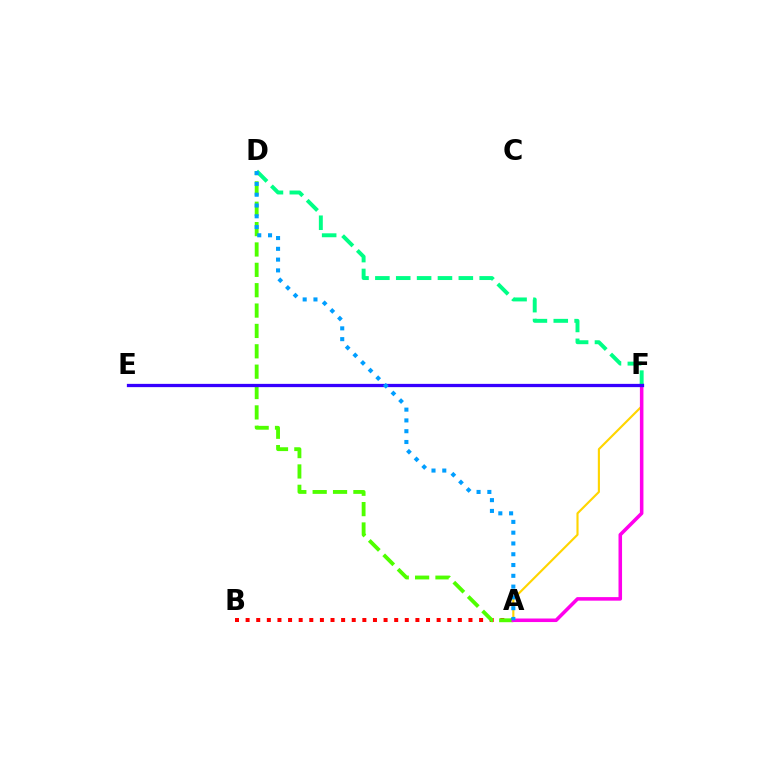{('A', 'F'): [{'color': '#ffd500', 'line_style': 'solid', 'thickness': 1.54}, {'color': '#ff00ed', 'line_style': 'solid', 'thickness': 2.56}], ('A', 'B'): [{'color': '#ff0000', 'line_style': 'dotted', 'thickness': 2.88}], ('A', 'D'): [{'color': '#4fff00', 'line_style': 'dashed', 'thickness': 2.77}, {'color': '#009eff', 'line_style': 'dotted', 'thickness': 2.93}], ('D', 'F'): [{'color': '#00ff86', 'line_style': 'dashed', 'thickness': 2.83}], ('E', 'F'): [{'color': '#3700ff', 'line_style': 'solid', 'thickness': 2.35}]}